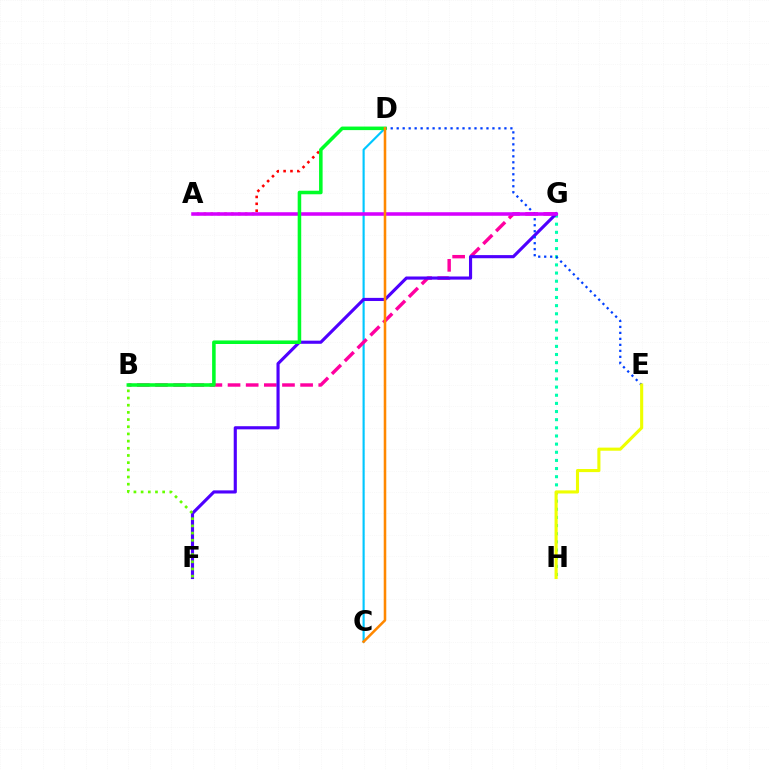{('C', 'D'): [{'color': '#00c7ff', 'line_style': 'solid', 'thickness': 1.55}, {'color': '#ff8800', 'line_style': 'solid', 'thickness': 1.84}], ('B', 'G'): [{'color': '#ff00a0', 'line_style': 'dashed', 'thickness': 2.46}], ('G', 'H'): [{'color': '#00ffaf', 'line_style': 'dotted', 'thickness': 2.21}], ('A', 'D'): [{'color': '#ff0000', 'line_style': 'dotted', 'thickness': 1.87}], ('F', 'G'): [{'color': '#4f00ff', 'line_style': 'solid', 'thickness': 2.26}], ('D', 'E'): [{'color': '#003fff', 'line_style': 'dotted', 'thickness': 1.63}], ('A', 'G'): [{'color': '#d600ff', 'line_style': 'solid', 'thickness': 2.55}], ('B', 'D'): [{'color': '#00ff27', 'line_style': 'solid', 'thickness': 2.55}], ('B', 'F'): [{'color': '#66ff00', 'line_style': 'dotted', 'thickness': 1.95}], ('E', 'H'): [{'color': '#eeff00', 'line_style': 'solid', 'thickness': 2.24}]}